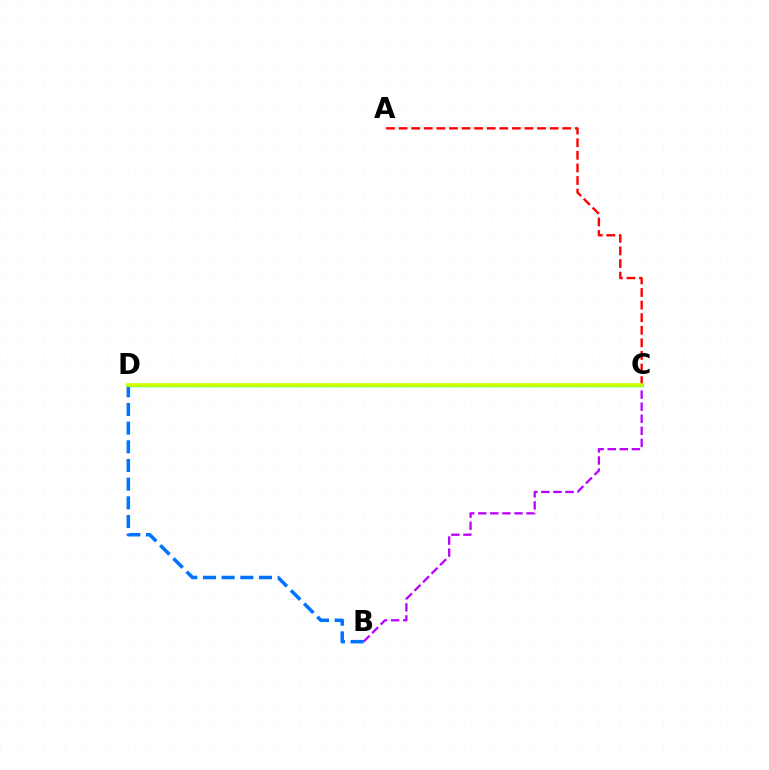{('B', 'C'): [{'color': '#b900ff', 'line_style': 'dashed', 'thickness': 1.64}], ('B', 'D'): [{'color': '#0074ff', 'line_style': 'dashed', 'thickness': 2.54}], ('C', 'D'): [{'color': '#00ff5c', 'line_style': 'solid', 'thickness': 2.46}, {'color': '#d1ff00', 'line_style': 'solid', 'thickness': 2.6}], ('A', 'C'): [{'color': '#ff0000', 'line_style': 'dashed', 'thickness': 1.71}]}